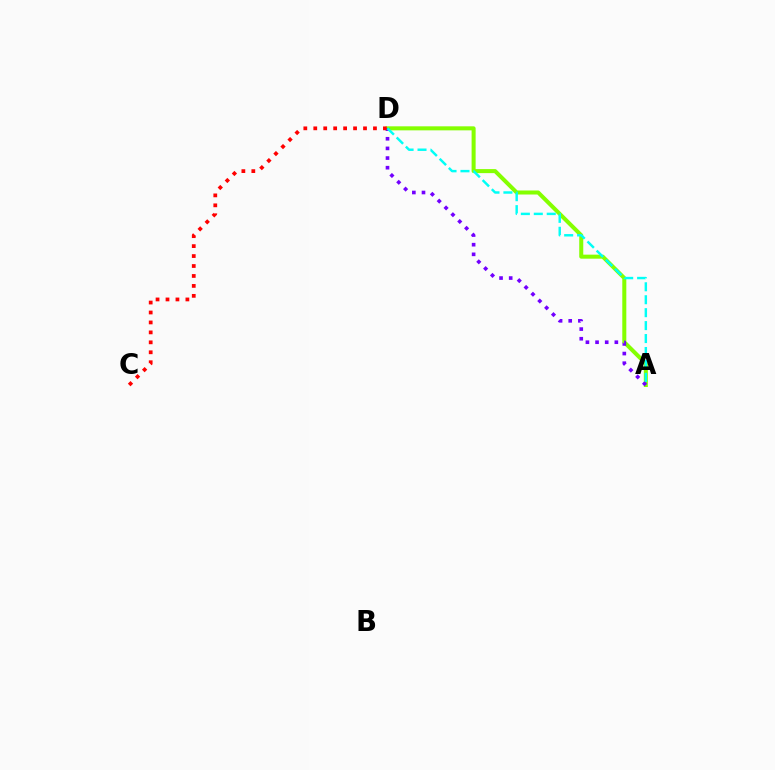{('A', 'D'): [{'color': '#84ff00', 'line_style': 'solid', 'thickness': 2.9}, {'color': '#7200ff', 'line_style': 'dotted', 'thickness': 2.62}, {'color': '#00fff6', 'line_style': 'dashed', 'thickness': 1.76}], ('C', 'D'): [{'color': '#ff0000', 'line_style': 'dotted', 'thickness': 2.7}]}